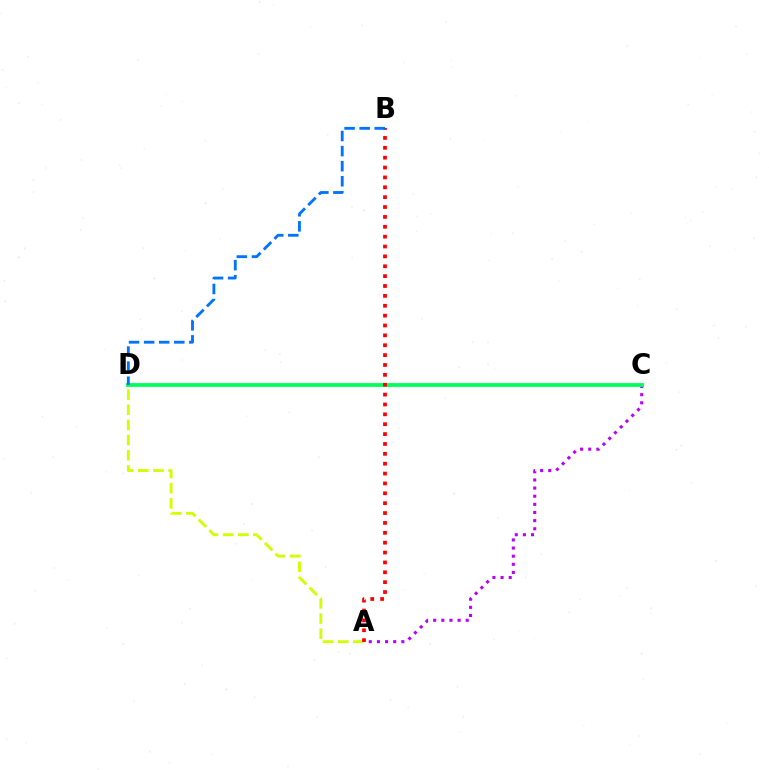{('A', 'C'): [{'color': '#b900ff', 'line_style': 'dotted', 'thickness': 2.21}], ('A', 'D'): [{'color': '#d1ff00', 'line_style': 'dashed', 'thickness': 2.06}], ('C', 'D'): [{'color': '#00ff5c', 'line_style': 'solid', 'thickness': 2.74}], ('A', 'B'): [{'color': '#ff0000', 'line_style': 'dotted', 'thickness': 2.68}], ('B', 'D'): [{'color': '#0074ff', 'line_style': 'dashed', 'thickness': 2.05}]}